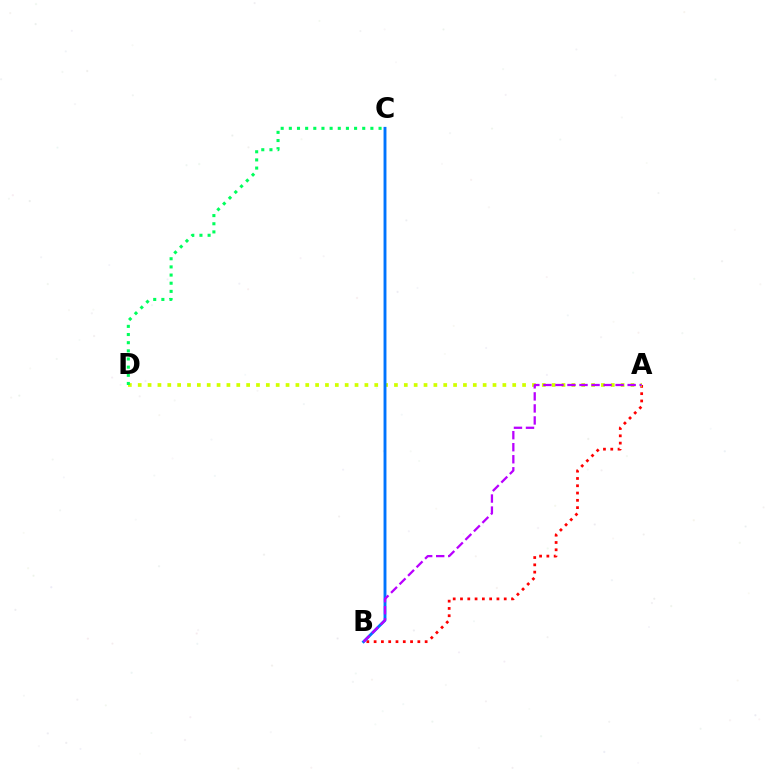{('A', 'B'): [{'color': '#ff0000', 'line_style': 'dotted', 'thickness': 1.98}, {'color': '#b900ff', 'line_style': 'dashed', 'thickness': 1.64}], ('A', 'D'): [{'color': '#d1ff00', 'line_style': 'dotted', 'thickness': 2.68}], ('C', 'D'): [{'color': '#00ff5c', 'line_style': 'dotted', 'thickness': 2.22}], ('B', 'C'): [{'color': '#0074ff', 'line_style': 'solid', 'thickness': 2.09}]}